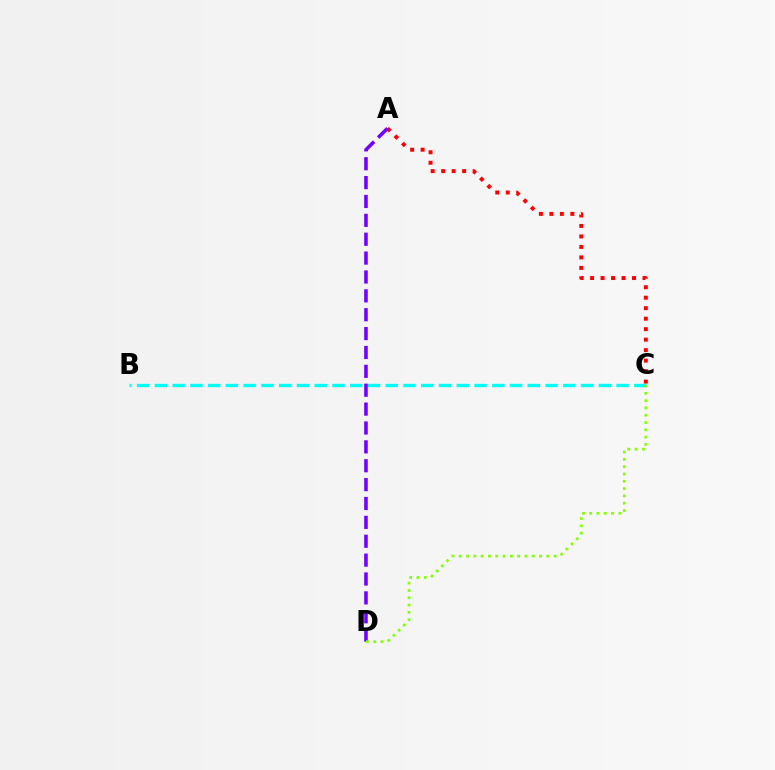{('B', 'C'): [{'color': '#00fff6', 'line_style': 'dashed', 'thickness': 2.41}], ('A', 'C'): [{'color': '#ff0000', 'line_style': 'dotted', 'thickness': 2.85}], ('A', 'D'): [{'color': '#7200ff', 'line_style': 'dashed', 'thickness': 2.56}], ('C', 'D'): [{'color': '#84ff00', 'line_style': 'dotted', 'thickness': 1.98}]}